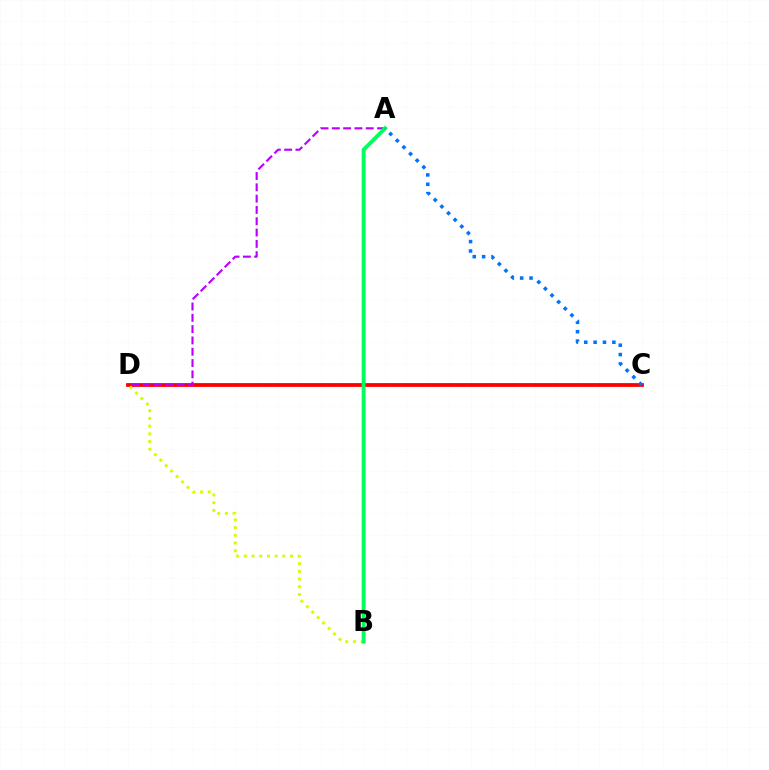{('C', 'D'): [{'color': '#ff0000', 'line_style': 'solid', 'thickness': 2.73}], ('A', 'D'): [{'color': '#b900ff', 'line_style': 'dashed', 'thickness': 1.54}], ('B', 'D'): [{'color': '#d1ff00', 'line_style': 'dotted', 'thickness': 2.1}], ('A', 'B'): [{'color': '#00ff5c', 'line_style': 'solid', 'thickness': 2.8}], ('A', 'C'): [{'color': '#0074ff', 'line_style': 'dotted', 'thickness': 2.55}]}